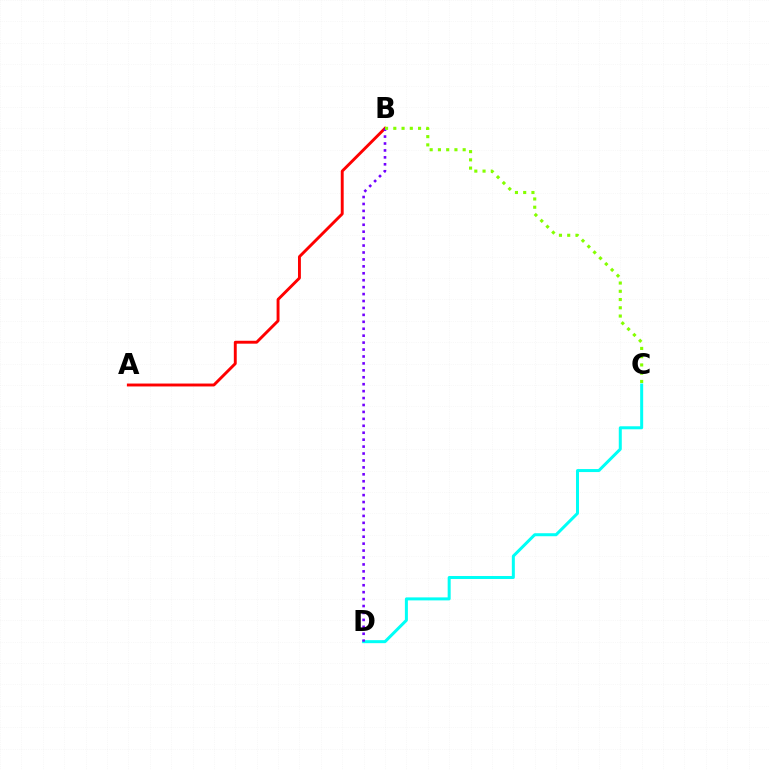{('C', 'D'): [{'color': '#00fff6', 'line_style': 'solid', 'thickness': 2.16}], ('A', 'B'): [{'color': '#ff0000', 'line_style': 'solid', 'thickness': 2.09}], ('B', 'D'): [{'color': '#7200ff', 'line_style': 'dotted', 'thickness': 1.88}], ('B', 'C'): [{'color': '#84ff00', 'line_style': 'dotted', 'thickness': 2.24}]}